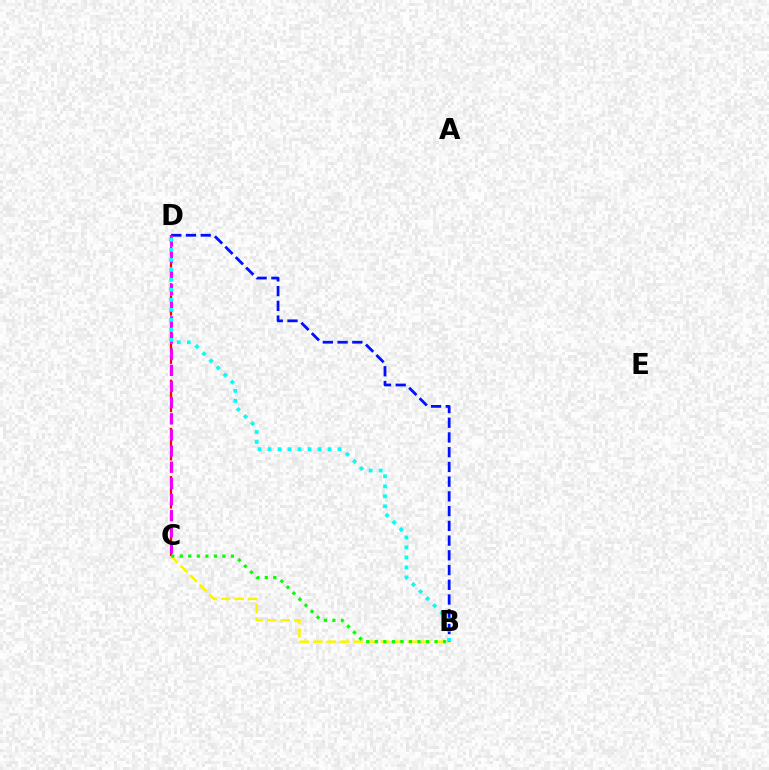{('C', 'D'): [{'color': '#ff0000', 'line_style': 'dashed', 'thickness': 1.64}, {'color': '#ee00ff', 'line_style': 'dashed', 'thickness': 2.19}], ('B', 'C'): [{'color': '#fcf500', 'line_style': 'dashed', 'thickness': 1.83}, {'color': '#08ff00', 'line_style': 'dotted', 'thickness': 2.32}], ('B', 'D'): [{'color': '#0010ff', 'line_style': 'dashed', 'thickness': 2.0}, {'color': '#00fff6', 'line_style': 'dotted', 'thickness': 2.72}]}